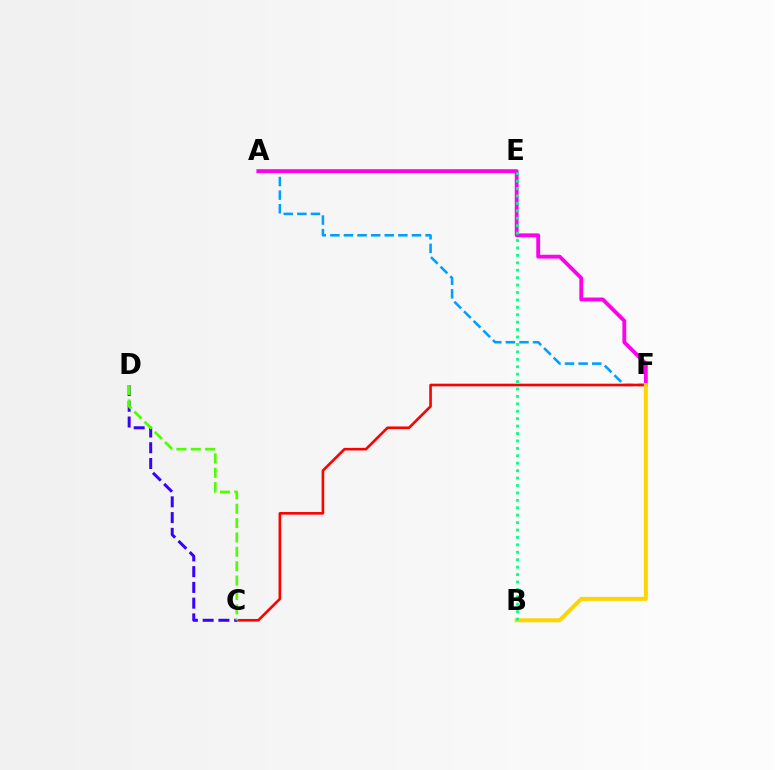{('A', 'F'): [{'color': '#009eff', 'line_style': 'dashed', 'thickness': 1.85}, {'color': '#ff00ed', 'line_style': 'solid', 'thickness': 2.76}], ('C', 'F'): [{'color': '#ff0000', 'line_style': 'solid', 'thickness': 1.89}], ('C', 'D'): [{'color': '#3700ff', 'line_style': 'dashed', 'thickness': 2.14}, {'color': '#4fff00', 'line_style': 'dashed', 'thickness': 1.95}], ('B', 'F'): [{'color': '#ffd500', 'line_style': 'solid', 'thickness': 2.9}], ('B', 'E'): [{'color': '#00ff86', 'line_style': 'dotted', 'thickness': 2.02}]}